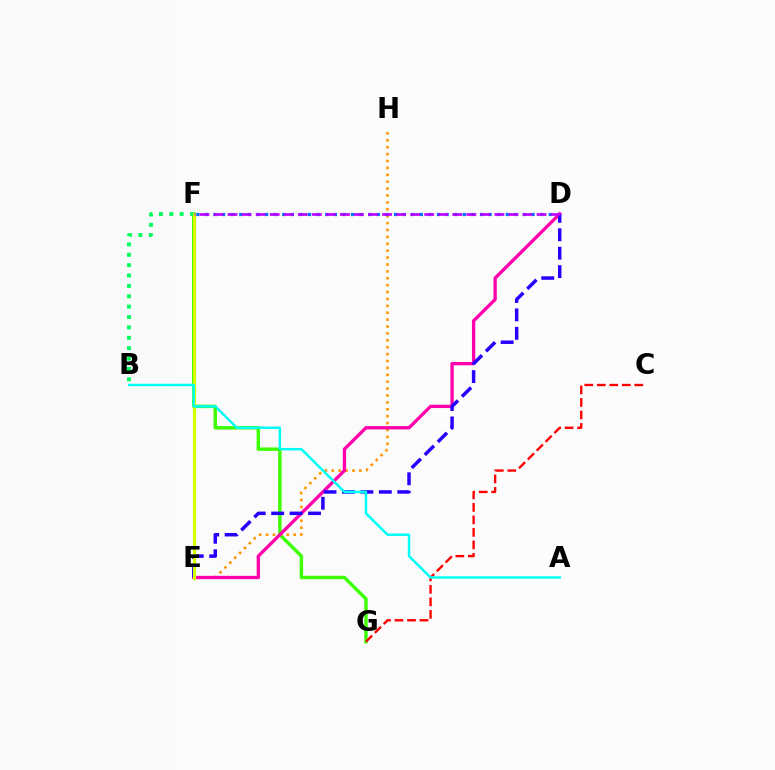{('F', 'G'): [{'color': '#3dff00', 'line_style': 'solid', 'thickness': 2.48}], ('E', 'H'): [{'color': '#ff9400', 'line_style': 'dotted', 'thickness': 1.87}], ('D', 'F'): [{'color': '#0074ff', 'line_style': 'dotted', 'thickness': 2.34}, {'color': '#b900ff', 'line_style': 'dashed', 'thickness': 1.91}], ('B', 'F'): [{'color': '#00ff5c', 'line_style': 'dotted', 'thickness': 2.82}], ('D', 'E'): [{'color': '#ff00ac', 'line_style': 'solid', 'thickness': 2.4}, {'color': '#2500ff', 'line_style': 'dashed', 'thickness': 2.5}], ('C', 'G'): [{'color': '#ff0000', 'line_style': 'dashed', 'thickness': 1.7}], ('E', 'F'): [{'color': '#d1ff00', 'line_style': 'solid', 'thickness': 2.3}], ('A', 'B'): [{'color': '#00fff6', 'line_style': 'solid', 'thickness': 1.78}]}